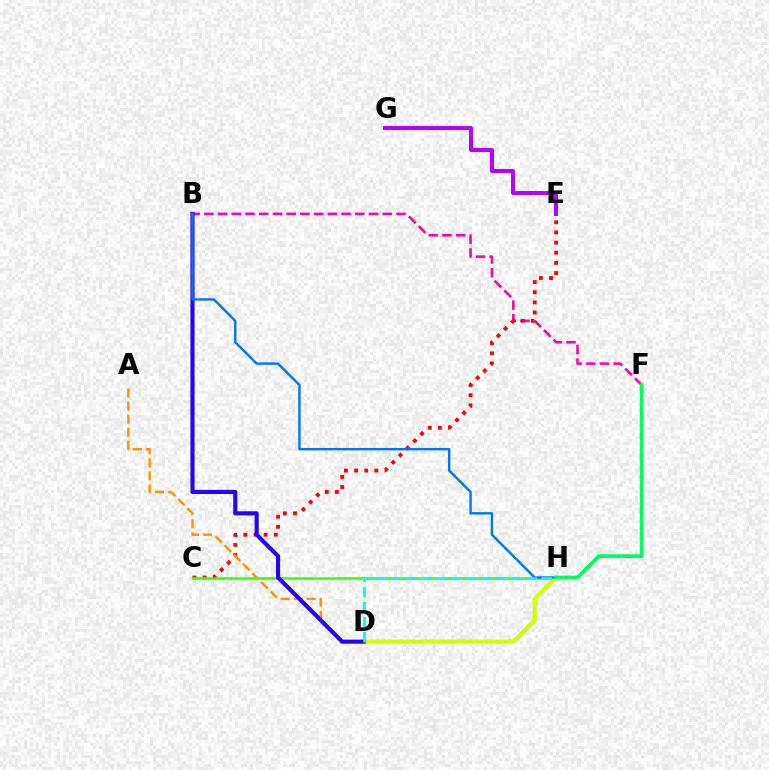{('B', 'F'): [{'color': '#ff00ac', 'line_style': 'dashed', 'thickness': 1.86}], ('C', 'E'): [{'color': '#ff0000', 'line_style': 'dotted', 'thickness': 2.76}], ('A', 'D'): [{'color': '#ff9400', 'line_style': 'dashed', 'thickness': 1.77}], ('C', 'H'): [{'color': '#3dff00', 'line_style': 'solid', 'thickness': 1.84}], ('D', 'H'): [{'color': '#d1ff00', 'line_style': 'solid', 'thickness': 3.0}, {'color': '#00fff6', 'line_style': 'dashed', 'thickness': 2.05}], ('B', 'D'): [{'color': '#2500ff', 'line_style': 'solid', 'thickness': 2.96}], ('B', 'H'): [{'color': '#0074ff', 'line_style': 'solid', 'thickness': 1.73}], ('F', 'H'): [{'color': '#00ff5c', 'line_style': 'solid', 'thickness': 2.68}], ('E', 'G'): [{'color': '#b900ff', 'line_style': 'solid', 'thickness': 2.9}]}